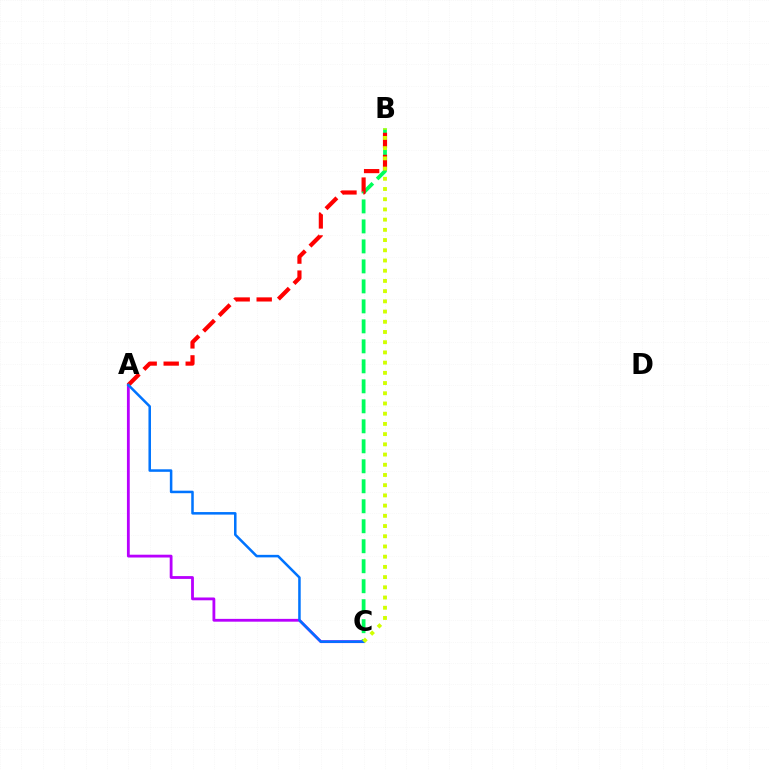{('B', 'C'): [{'color': '#00ff5c', 'line_style': 'dashed', 'thickness': 2.72}, {'color': '#d1ff00', 'line_style': 'dotted', 'thickness': 2.77}], ('A', 'C'): [{'color': '#b900ff', 'line_style': 'solid', 'thickness': 2.02}, {'color': '#0074ff', 'line_style': 'solid', 'thickness': 1.82}], ('A', 'B'): [{'color': '#ff0000', 'line_style': 'dashed', 'thickness': 2.99}]}